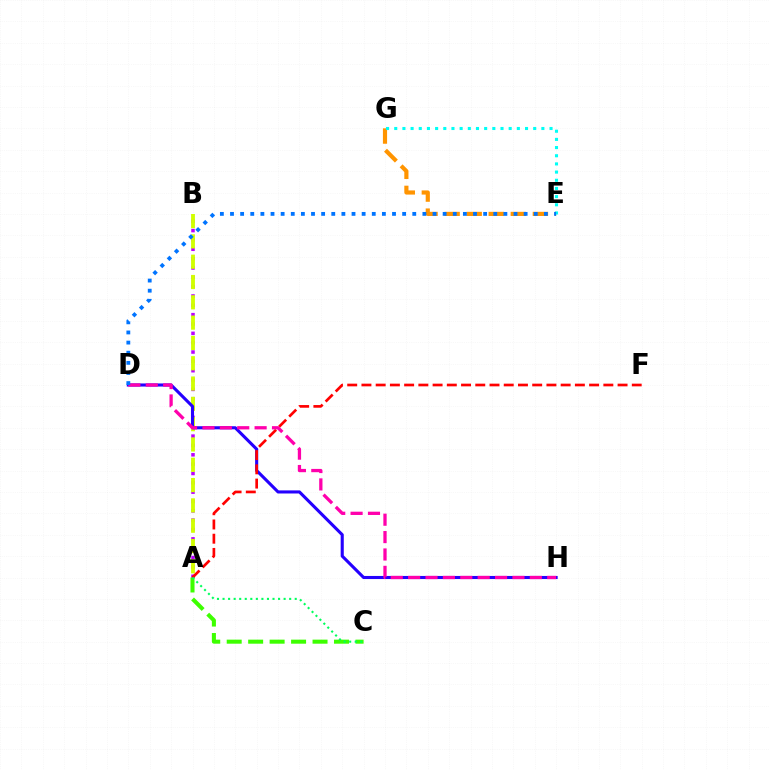{('A', 'B'): [{'color': '#b900ff', 'line_style': 'dotted', 'thickness': 2.54}, {'color': '#d1ff00', 'line_style': 'dashed', 'thickness': 2.76}], ('D', 'H'): [{'color': '#2500ff', 'line_style': 'solid', 'thickness': 2.23}, {'color': '#ff00ac', 'line_style': 'dashed', 'thickness': 2.36}], ('A', 'C'): [{'color': '#3dff00', 'line_style': 'dashed', 'thickness': 2.92}, {'color': '#00ff5c', 'line_style': 'dotted', 'thickness': 1.51}], ('E', 'G'): [{'color': '#ff9400', 'line_style': 'dashed', 'thickness': 3.0}, {'color': '#00fff6', 'line_style': 'dotted', 'thickness': 2.22}], ('A', 'F'): [{'color': '#ff0000', 'line_style': 'dashed', 'thickness': 1.93}], ('D', 'E'): [{'color': '#0074ff', 'line_style': 'dotted', 'thickness': 2.75}]}